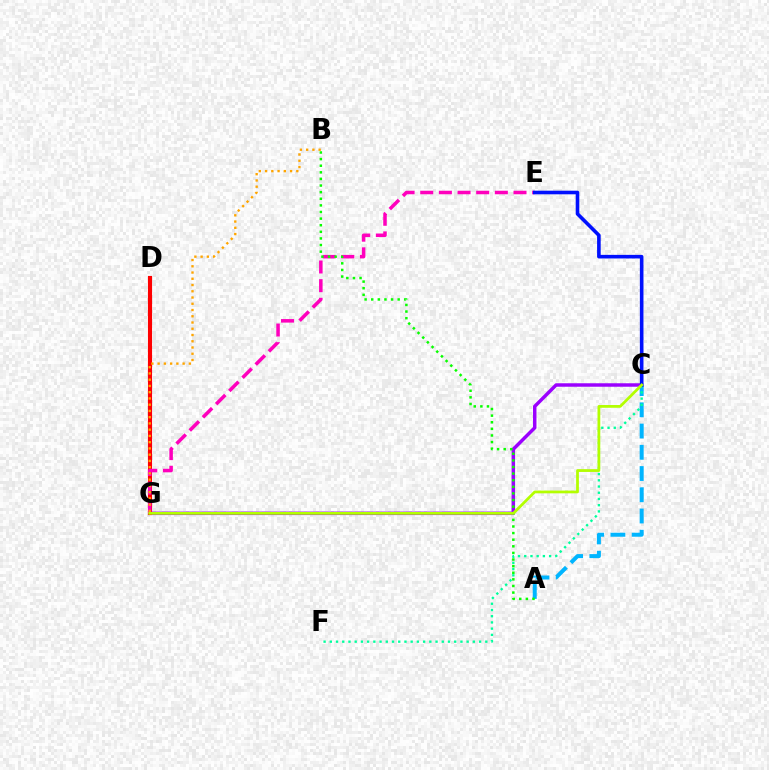{('C', 'G'): [{'color': '#9b00ff', 'line_style': 'solid', 'thickness': 2.5}, {'color': '#b3ff00', 'line_style': 'solid', 'thickness': 1.99}], ('D', 'G'): [{'color': '#ff0000', 'line_style': 'solid', 'thickness': 2.97}], ('E', 'G'): [{'color': '#ff00bd', 'line_style': 'dashed', 'thickness': 2.53}], ('A', 'C'): [{'color': '#00b5ff', 'line_style': 'dashed', 'thickness': 2.88}], ('B', 'G'): [{'color': '#ffa500', 'line_style': 'dotted', 'thickness': 1.7}], ('C', 'F'): [{'color': '#00ff9d', 'line_style': 'dotted', 'thickness': 1.69}], ('C', 'E'): [{'color': '#0010ff', 'line_style': 'solid', 'thickness': 2.59}], ('A', 'B'): [{'color': '#08ff00', 'line_style': 'dotted', 'thickness': 1.8}]}